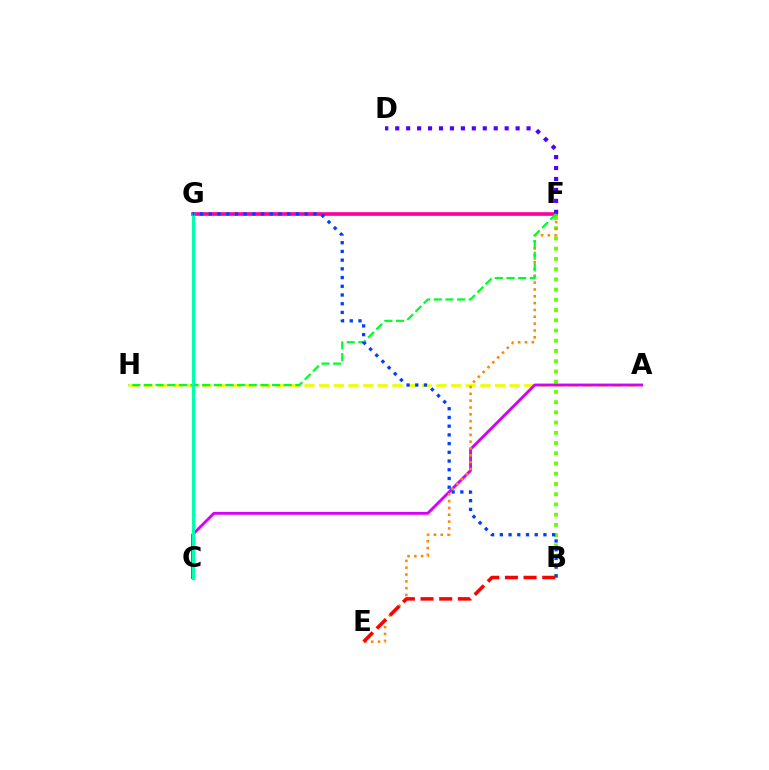{('B', 'F'): [{'color': '#66ff00', 'line_style': 'dotted', 'thickness': 2.78}], ('F', 'G'): [{'color': '#ff00a0', 'line_style': 'solid', 'thickness': 2.63}], ('A', 'H'): [{'color': '#eeff00', 'line_style': 'dashed', 'thickness': 1.99}], ('C', 'G'): [{'color': '#00c7ff', 'line_style': 'dashed', 'thickness': 2.0}, {'color': '#00ffaf', 'line_style': 'solid', 'thickness': 2.35}], ('D', 'F'): [{'color': '#4f00ff', 'line_style': 'dotted', 'thickness': 2.97}], ('A', 'C'): [{'color': '#d600ff', 'line_style': 'solid', 'thickness': 2.06}], ('E', 'F'): [{'color': '#ff8800', 'line_style': 'dotted', 'thickness': 1.86}], ('F', 'H'): [{'color': '#00ff27', 'line_style': 'dashed', 'thickness': 1.58}], ('B', 'G'): [{'color': '#003fff', 'line_style': 'dotted', 'thickness': 2.37}], ('B', 'E'): [{'color': '#ff0000', 'line_style': 'dashed', 'thickness': 2.53}]}